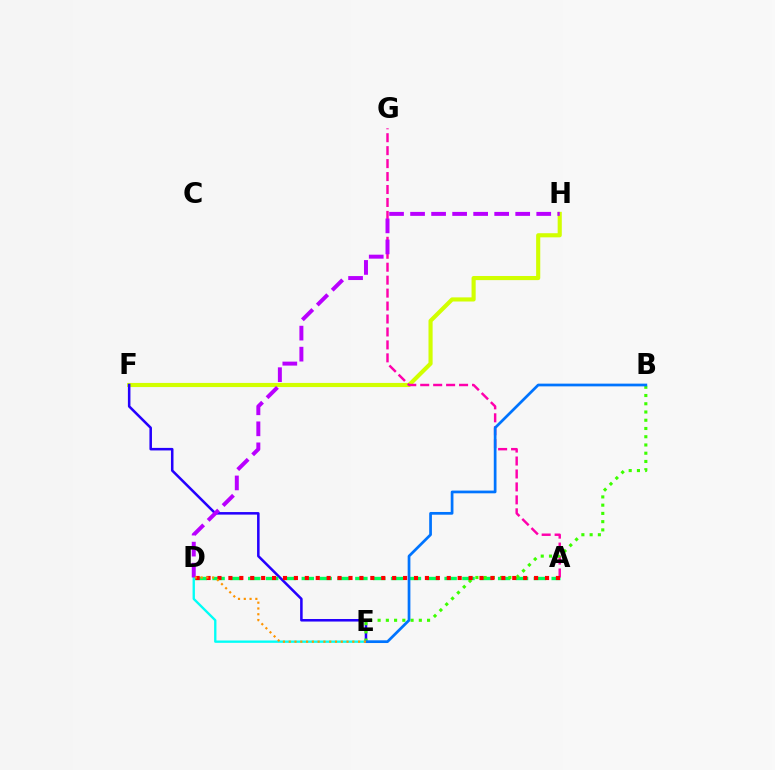{('F', 'H'): [{'color': '#d1ff00', 'line_style': 'solid', 'thickness': 2.97}], ('E', 'F'): [{'color': '#2500ff', 'line_style': 'solid', 'thickness': 1.83}], ('A', 'D'): [{'color': '#00ff5c', 'line_style': 'dashed', 'thickness': 2.42}, {'color': '#ff0000', 'line_style': 'dotted', 'thickness': 2.97}], ('D', 'E'): [{'color': '#00fff6', 'line_style': 'solid', 'thickness': 1.69}, {'color': '#ff9400', 'line_style': 'dotted', 'thickness': 1.57}], ('A', 'G'): [{'color': '#ff00ac', 'line_style': 'dashed', 'thickness': 1.76}], ('B', 'E'): [{'color': '#3dff00', 'line_style': 'dotted', 'thickness': 2.24}, {'color': '#0074ff', 'line_style': 'solid', 'thickness': 1.96}], ('D', 'H'): [{'color': '#b900ff', 'line_style': 'dashed', 'thickness': 2.86}]}